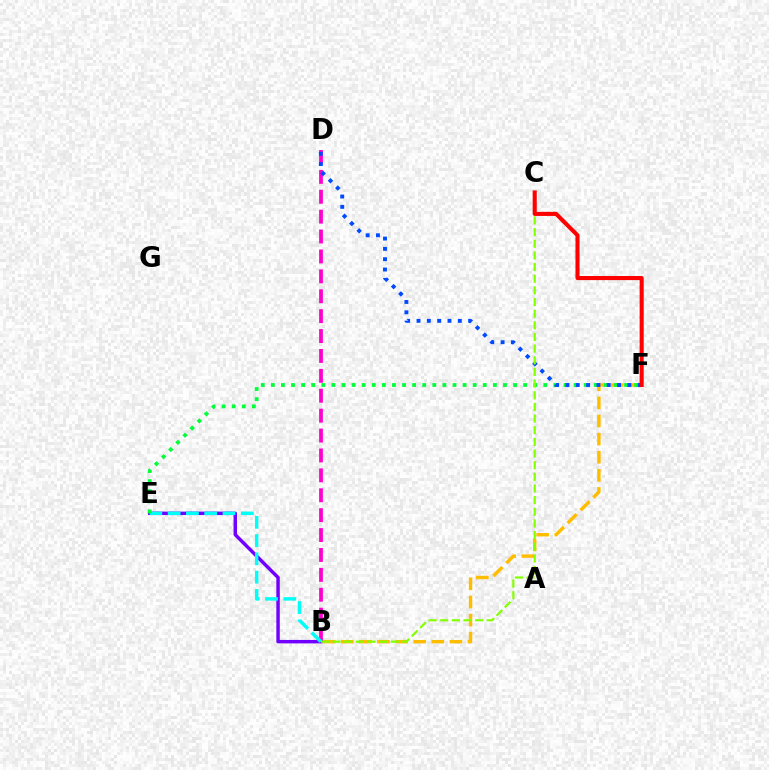{('B', 'F'): [{'color': '#ffbd00', 'line_style': 'dashed', 'thickness': 2.46}], ('B', 'D'): [{'color': '#ff00cf', 'line_style': 'dashed', 'thickness': 2.7}], ('B', 'E'): [{'color': '#7200ff', 'line_style': 'solid', 'thickness': 2.49}, {'color': '#00fff6', 'line_style': 'dashed', 'thickness': 2.49}], ('E', 'F'): [{'color': '#00ff39', 'line_style': 'dotted', 'thickness': 2.74}], ('D', 'F'): [{'color': '#004bff', 'line_style': 'dotted', 'thickness': 2.81}], ('B', 'C'): [{'color': '#84ff00', 'line_style': 'dashed', 'thickness': 1.58}], ('C', 'F'): [{'color': '#ff0000', 'line_style': 'solid', 'thickness': 2.94}]}